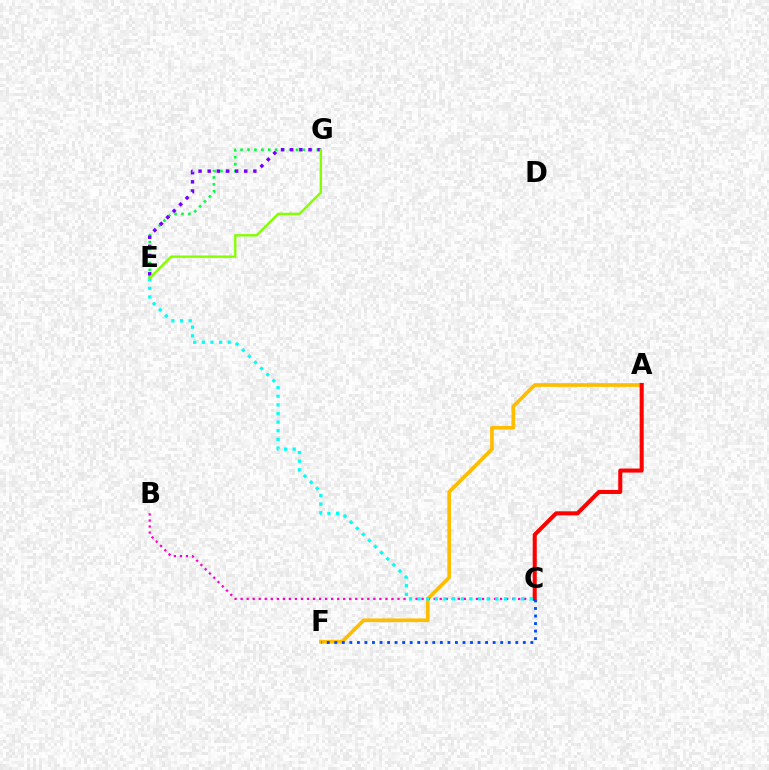{('A', 'F'): [{'color': '#ffbd00', 'line_style': 'solid', 'thickness': 2.64}], ('E', 'G'): [{'color': '#00ff39', 'line_style': 'dotted', 'thickness': 1.88}, {'color': '#7200ff', 'line_style': 'dotted', 'thickness': 2.48}, {'color': '#84ff00', 'line_style': 'solid', 'thickness': 1.71}], ('A', 'C'): [{'color': '#ff0000', 'line_style': 'solid', 'thickness': 2.92}], ('C', 'F'): [{'color': '#004bff', 'line_style': 'dotted', 'thickness': 2.05}], ('B', 'C'): [{'color': '#ff00cf', 'line_style': 'dotted', 'thickness': 1.64}], ('C', 'E'): [{'color': '#00fff6', 'line_style': 'dotted', 'thickness': 2.35}]}